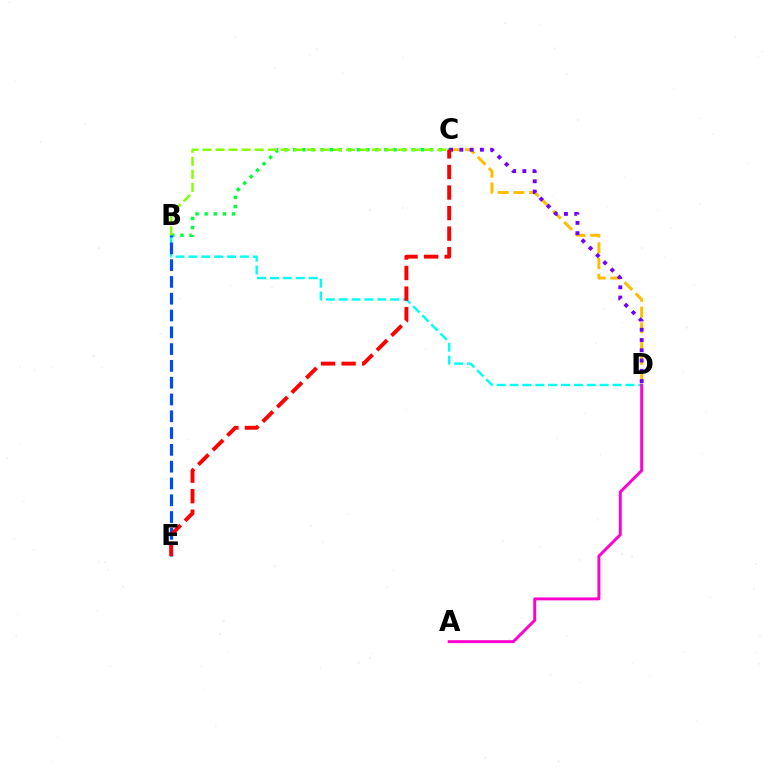{('C', 'D'): [{'color': '#ffbd00', 'line_style': 'dashed', 'thickness': 2.14}, {'color': '#7200ff', 'line_style': 'dotted', 'thickness': 2.79}], ('B', 'D'): [{'color': '#00fff6', 'line_style': 'dashed', 'thickness': 1.75}], ('A', 'D'): [{'color': '#ff00cf', 'line_style': 'solid', 'thickness': 2.11}], ('B', 'C'): [{'color': '#00ff39', 'line_style': 'dotted', 'thickness': 2.48}, {'color': '#84ff00', 'line_style': 'dashed', 'thickness': 1.77}], ('B', 'E'): [{'color': '#004bff', 'line_style': 'dashed', 'thickness': 2.28}], ('C', 'E'): [{'color': '#ff0000', 'line_style': 'dashed', 'thickness': 2.79}]}